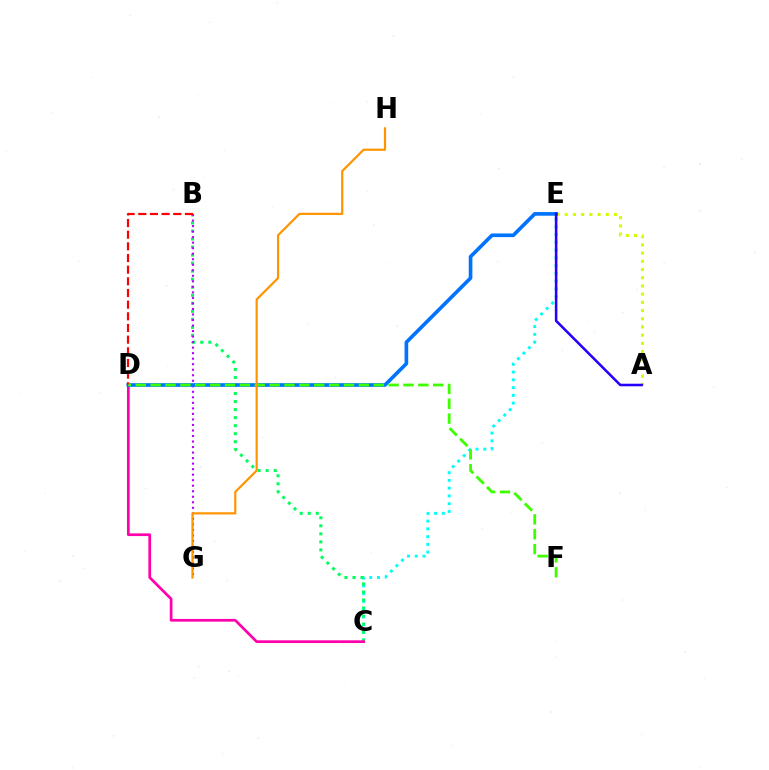{('C', 'E'): [{'color': '#00fff6', 'line_style': 'dotted', 'thickness': 2.11}], ('B', 'C'): [{'color': '#00ff5c', 'line_style': 'dotted', 'thickness': 2.18}], ('A', 'E'): [{'color': '#d1ff00', 'line_style': 'dotted', 'thickness': 2.23}, {'color': '#2500ff', 'line_style': 'solid', 'thickness': 1.83}], ('C', 'D'): [{'color': '#ff00ac', 'line_style': 'solid', 'thickness': 1.95}], ('B', 'G'): [{'color': '#b900ff', 'line_style': 'dotted', 'thickness': 1.5}], ('D', 'E'): [{'color': '#0074ff', 'line_style': 'solid', 'thickness': 2.63}], ('B', 'D'): [{'color': '#ff0000', 'line_style': 'dashed', 'thickness': 1.58}], ('D', 'F'): [{'color': '#3dff00', 'line_style': 'dashed', 'thickness': 2.02}], ('G', 'H'): [{'color': '#ff9400', 'line_style': 'solid', 'thickness': 1.58}]}